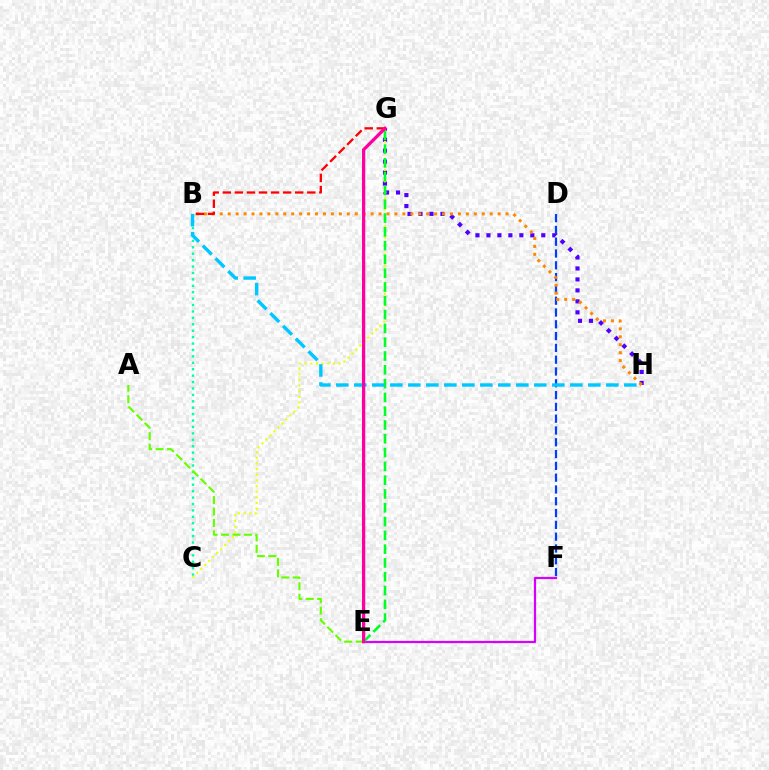{('G', 'H'): [{'color': '#4f00ff', 'line_style': 'dotted', 'thickness': 2.98}], ('B', 'C'): [{'color': '#00ffaf', 'line_style': 'dotted', 'thickness': 1.74}], ('D', 'F'): [{'color': '#003fff', 'line_style': 'dashed', 'thickness': 1.6}], ('A', 'E'): [{'color': '#66ff00', 'line_style': 'dashed', 'thickness': 1.56}], ('B', 'H'): [{'color': '#ff8800', 'line_style': 'dotted', 'thickness': 2.16}, {'color': '#00c7ff', 'line_style': 'dashed', 'thickness': 2.45}], ('E', 'F'): [{'color': '#d600ff', 'line_style': 'solid', 'thickness': 1.6}], ('C', 'G'): [{'color': '#eeff00', 'line_style': 'dotted', 'thickness': 1.53}], ('E', 'G'): [{'color': '#00ff27', 'line_style': 'dashed', 'thickness': 1.87}, {'color': '#ff00a0', 'line_style': 'solid', 'thickness': 2.36}], ('B', 'G'): [{'color': '#ff0000', 'line_style': 'dashed', 'thickness': 1.64}]}